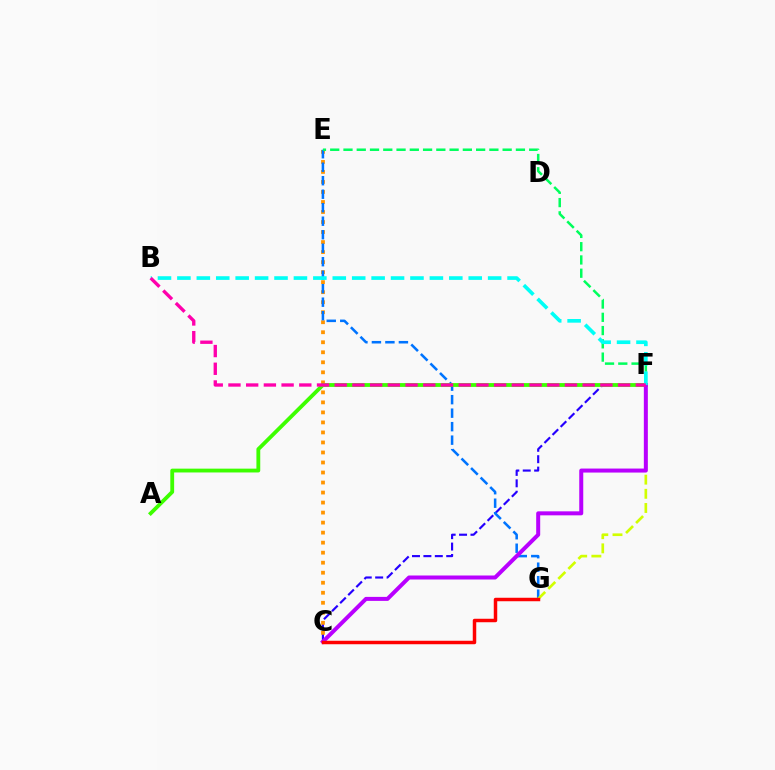{('C', 'F'): [{'color': '#2500ff', 'line_style': 'dashed', 'thickness': 1.55}, {'color': '#b900ff', 'line_style': 'solid', 'thickness': 2.88}], ('C', 'E'): [{'color': '#ff9400', 'line_style': 'dotted', 'thickness': 2.72}], ('E', 'G'): [{'color': '#0074ff', 'line_style': 'dashed', 'thickness': 1.83}], ('E', 'F'): [{'color': '#00ff5c', 'line_style': 'dashed', 'thickness': 1.8}], ('F', 'G'): [{'color': '#d1ff00', 'line_style': 'dashed', 'thickness': 1.93}], ('A', 'F'): [{'color': '#3dff00', 'line_style': 'solid', 'thickness': 2.75}], ('B', 'F'): [{'color': '#00fff6', 'line_style': 'dashed', 'thickness': 2.64}, {'color': '#ff00ac', 'line_style': 'dashed', 'thickness': 2.41}], ('C', 'G'): [{'color': '#ff0000', 'line_style': 'solid', 'thickness': 2.5}]}